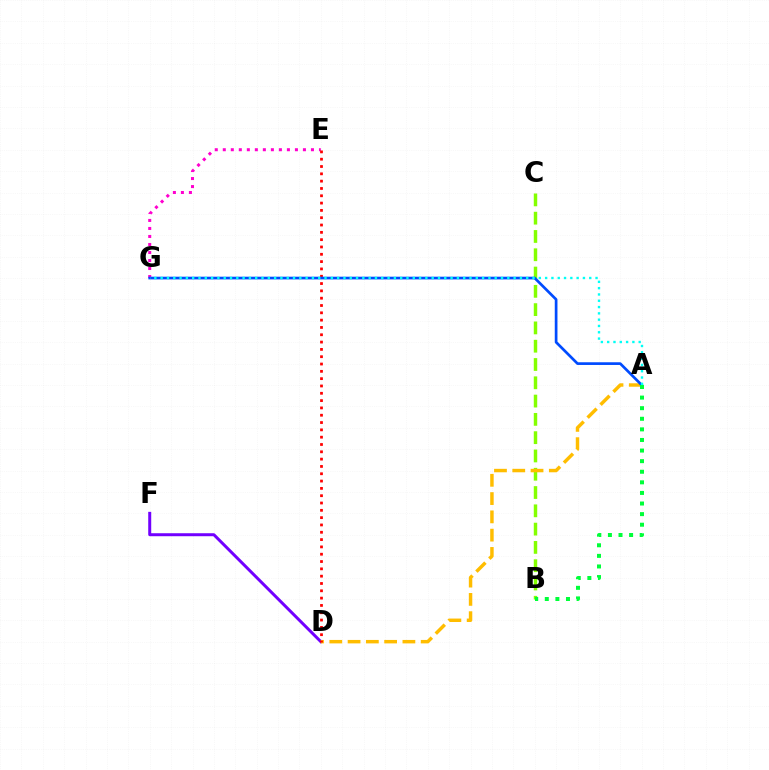{('D', 'F'): [{'color': '#7200ff', 'line_style': 'solid', 'thickness': 2.15}], ('B', 'C'): [{'color': '#84ff00', 'line_style': 'dashed', 'thickness': 2.48}], ('E', 'G'): [{'color': '#ff00cf', 'line_style': 'dotted', 'thickness': 2.18}], ('A', 'D'): [{'color': '#ffbd00', 'line_style': 'dashed', 'thickness': 2.48}], ('D', 'E'): [{'color': '#ff0000', 'line_style': 'dotted', 'thickness': 1.99}], ('A', 'G'): [{'color': '#004bff', 'line_style': 'solid', 'thickness': 1.94}, {'color': '#00fff6', 'line_style': 'dotted', 'thickness': 1.71}], ('A', 'B'): [{'color': '#00ff39', 'line_style': 'dotted', 'thickness': 2.88}]}